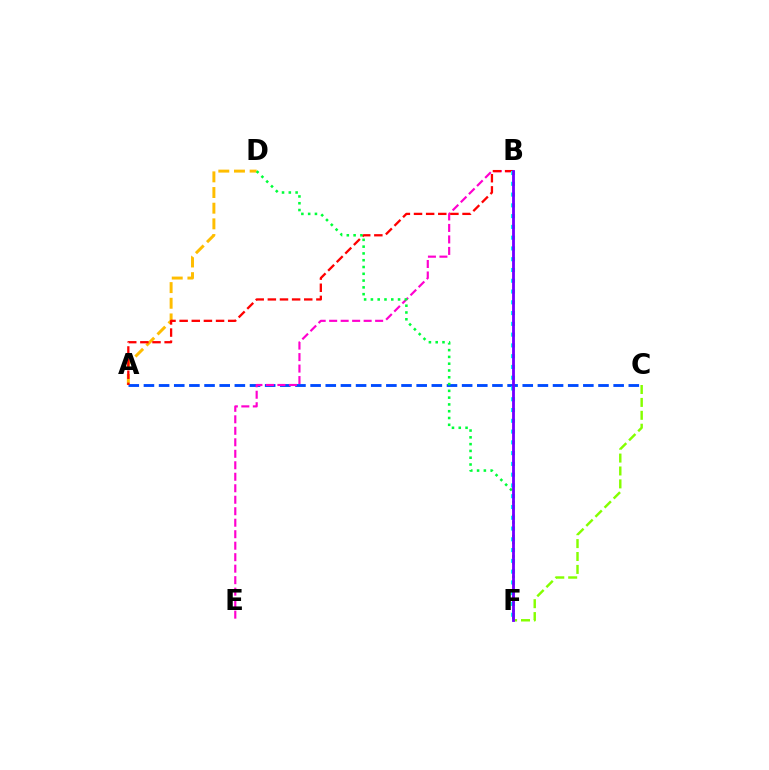{('A', 'D'): [{'color': '#ffbd00', 'line_style': 'dashed', 'thickness': 2.13}], ('A', 'C'): [{'color': '#004bff', 'line_style': 'dashed', 'thickness': 2.06}], ('B', 'E'): [{'color': '#ff00cf', 'line_style': 'dashed', 'thickness': 1.56}], ('A', 'B'): [{'color': '#ff0000', 'line_style': 'dashed', 'thickness': 1.65}], ('D', 'F'): [{'color': '#00ff39', 'line_style': 'dotted', 'thickness': 1.84}], ('B', 'F'): [{'color': '#00fff6', 'line_style': 'dotted', 'thickness': 2.93}, {'color': '#7200ff', 'line_style': 'solid', 'thickness': 2.03}], ('C', 'F'): [{'color': '#84ff00', 'line_style': 'dashed', 'thickness': 1.75}]}